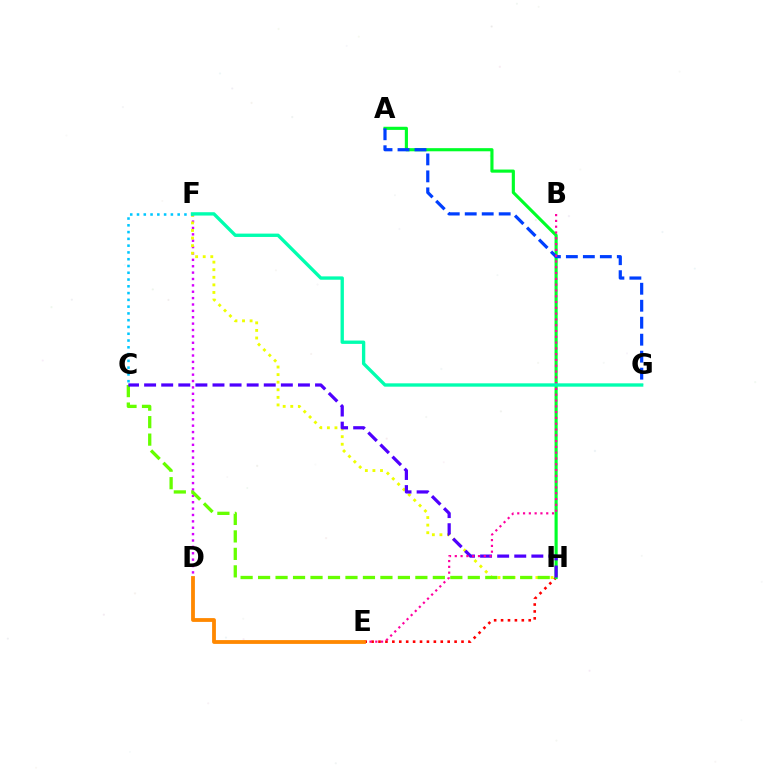{('D', 'F'): [{'color': '#d600ff', 'line_style': 'dotted', 'thickness': 1.73}], ('F', 'H'): [{'color': '#eeff00', 'line_style': 'dotted', 'thickness': 2.06}], ('C', 'H'): [{'color': '#66ff00', 'line_style': 'dashed', 'thickness': 2.37}, {'color': '#4f00ff', 'line_style': 'dashed', 'thickness': 2.32}], ('E', 'H'): [{'color': '#ff0000', 'line_style': 'dotted', 'thickness': 1.88}], ('A', 'H'): [{'color': '#00ff27', 'line_style': 'solid', 'thickness': 2.26}], ('A', 'G'): [{'color': '#003fff', 'line_style': 'dashed', 'thickness': 2.31}], ('C', 'F'): [{'color': '#00c7ff', 'line_style': 'dotted', 'thickness': 1.84}], ('B', 'E'): [{'color': '#ff00a0', 'line_style': 'dotted', 'thickness': 1.57}], ('D', 'E'): [{'color': '#ff8800', 'line_style': 'solid', 'thickness': 2.74}], ('F', 'G'): [{'color': '#00ffaf', 'line_style': 'solid', 'thickness': 2.41}]}